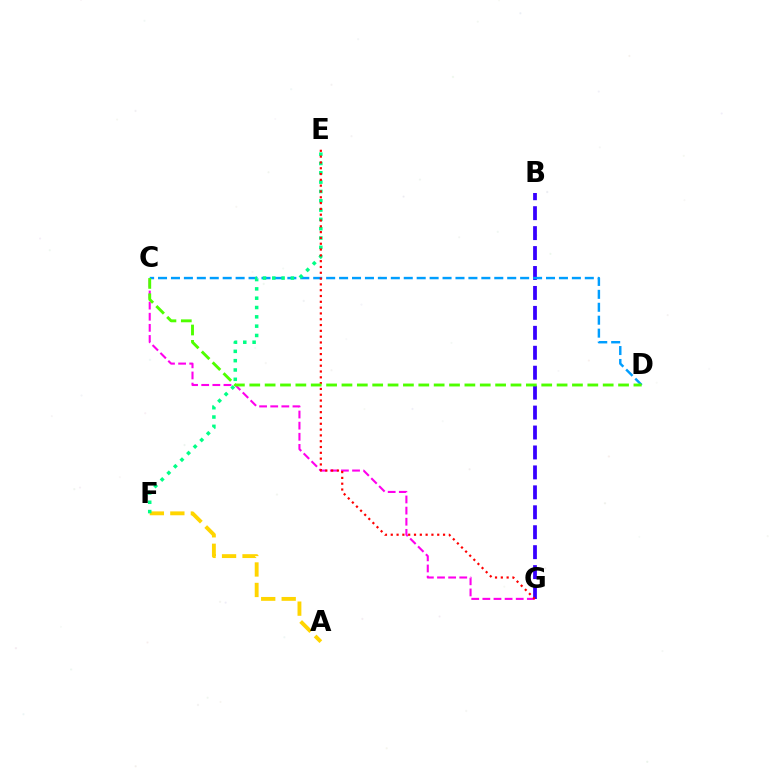{('B', 'G'): [{'color': '#3700ff', 'line_style': 'dashed', 'thickness': 2.71}], ('C', 'G'): [{'color': '#ff00ed', 'line_style': 'dashed', 'thickness': 1.51}], ('A', 'F'): [{'color': '#ffd500', 'line_style': 'dashed', 'thickness': 2.78}], ('C', 'D'): [{'color': '#009eff', 'line_style': 'dashed', 'thickness': 1.76}, {'color': '#4fff00', 'line_style': 'dashed', 'thickness': 2.09}], ('E', 'F'): [{'color': '#00ff86', 'line_style': 'dotted', 'thickness': 2.53}], ('E', 'G'): [{'color': '#ff0000', 'line_style': 'dotted', 'thickness': 1.58}]}